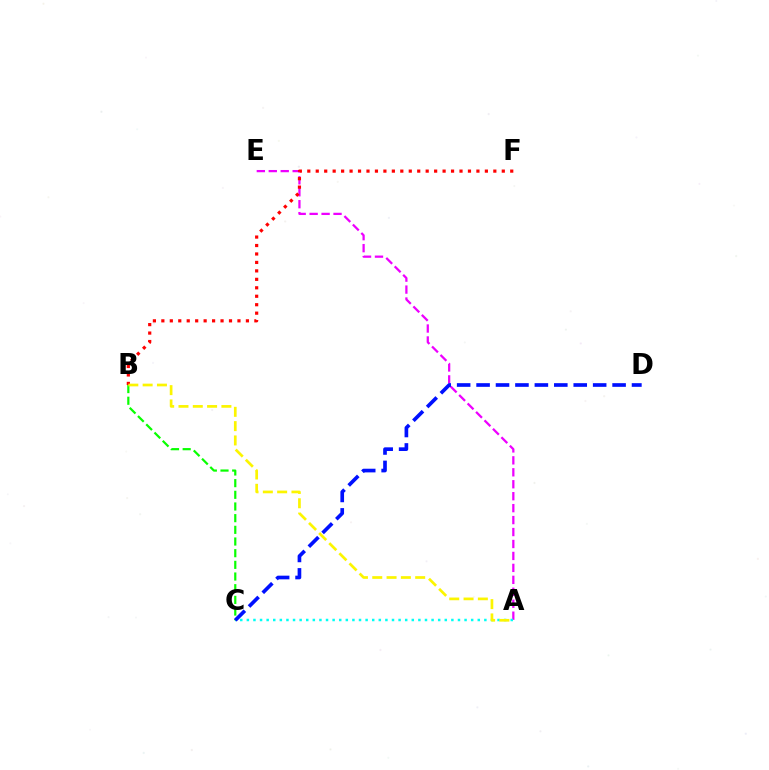{('A', 'E'): [{'color': '#ee00ff', 'line_style': 'dashed', 'thickness': 1.62}], ('A', 'C'): [{'color': '#00fff6', 'line_style': 'dotted', 'thickness': 1.79}], ('B', 'F'): [{'color': '#ff0000', 'line_style': 'dotted', 'thickness': 2.3}], ('B', 'C'): [{'color': '#08ff00', 'line_style': 'dashed', 'thickness': 1.59}], ('C', 'D'): [{'color': '#0010ff', 'line_style': 'dashed', 'thickness': 2.64}], ('A', 'B'): [{'color': '#fcf500', 'line_style': 'dashed', 'thickness': 1.94}]}